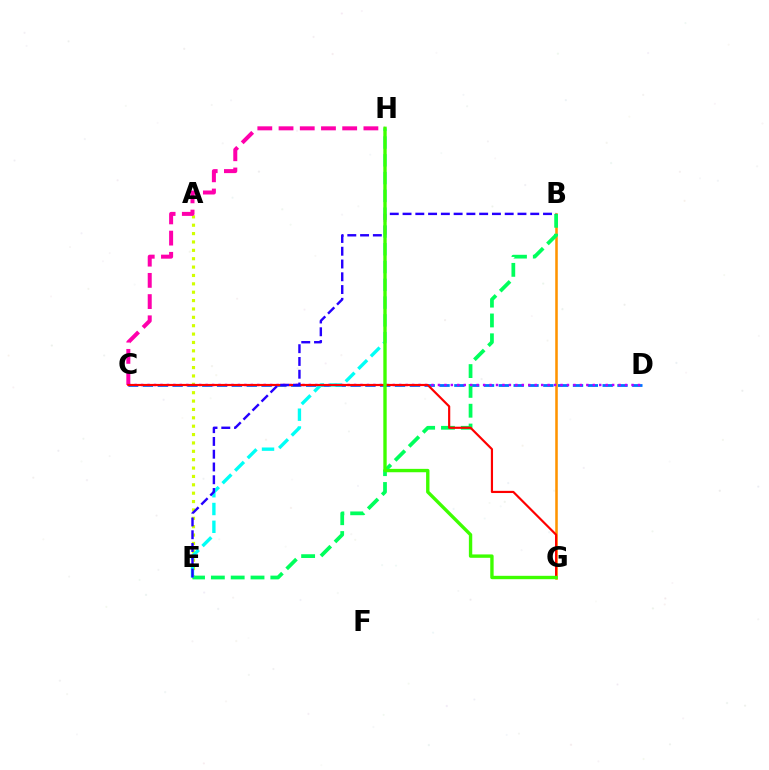{('B', 'G'): [{'color': '#ff9400', 'line_style': 'solid', 'thickness': 1.84}], ('A', 'E'): [{'color': '#d1ff00', 'line_style': 'dotted', 'thickness': 2.28}], ('C', 'D'): [{'color': '#0074ff', 'line_style': 'dashed', 'thickness': 2.01}, {'color': '#b900ff', 'line_style': 'dotted', 'thickness': 1.75}], ('C', 'H'): [{'color': '#ff00ac', 'line_style': 'dashed', 'thickness': 2.88}], ('B', 'E'): [{'color': '#00ff5c', 'line_style': 'dashed', 'thickness': 2.69}, {'color': '#2500ff', 'line_style': 'dashed', 'thickness': 1.73}], ('E', 'H'): [{'color': '#00fff6', 'line_style': 'dashed', 'thickness': 2.42}], ('C', 'G'): [{'color': '#ff0000', 'line_style': 'solid', 'thickness': 1.57}], ('G', 'H'): [{'color': '#3dff00', 'line_style': 'solid', 'thickness': 2.43}]}